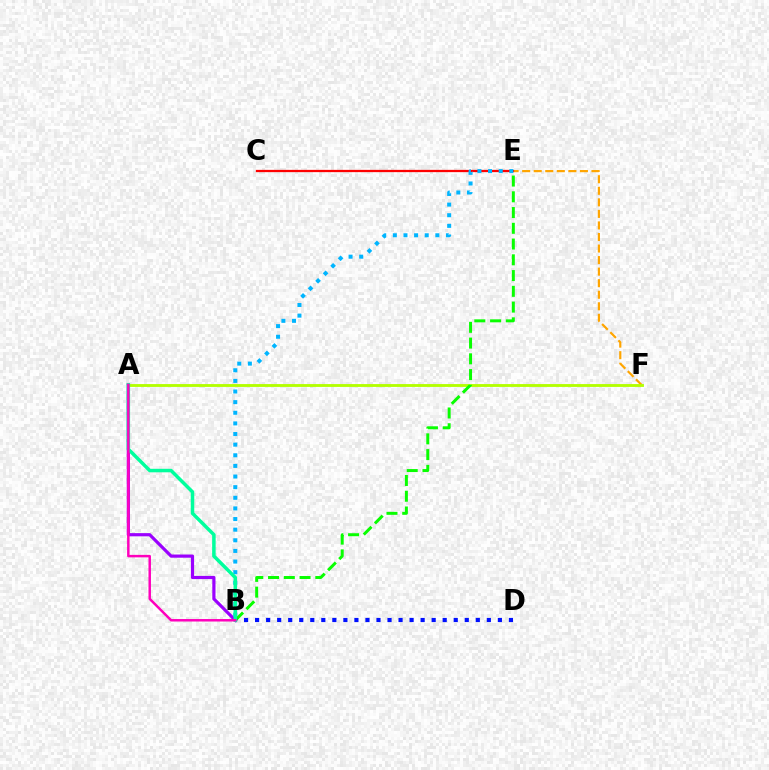{('E', 'F'): [{'color': '#ffa500', 'line_style': 'dashed', 'thickness': 1.57}], ('A', 'F'): [{'color': '#b3ff00', 'line_style': 'solid', 'thickness': 2.05}], ('A', 'B'): [{'color': '#9b00ff', 'line_style': 'solid', 'thickness': 2.3}, {'color': '#00ff9d', 'line_style': 'solid', 'thickness': 2.52}, {'color': '#ff00bd', 'line_style': 'solid', 'thickness': 1.78}], ('C', 'E'): [{'color': '#ff0000', 'line_style': 'solid', 'thickness': 1.64}], ('B', 'E'): [{'color': '#00b5ff', 'line_style': 'dotted', 'thickness': 2.89}, {'color': '#08ff00', 'line_style': 'dashed', 'thickness': 2.14}], ('B', 'D'): [{'color': '#0010ff', 'line_style': 'dotted', 'thickness': 3.0}]}